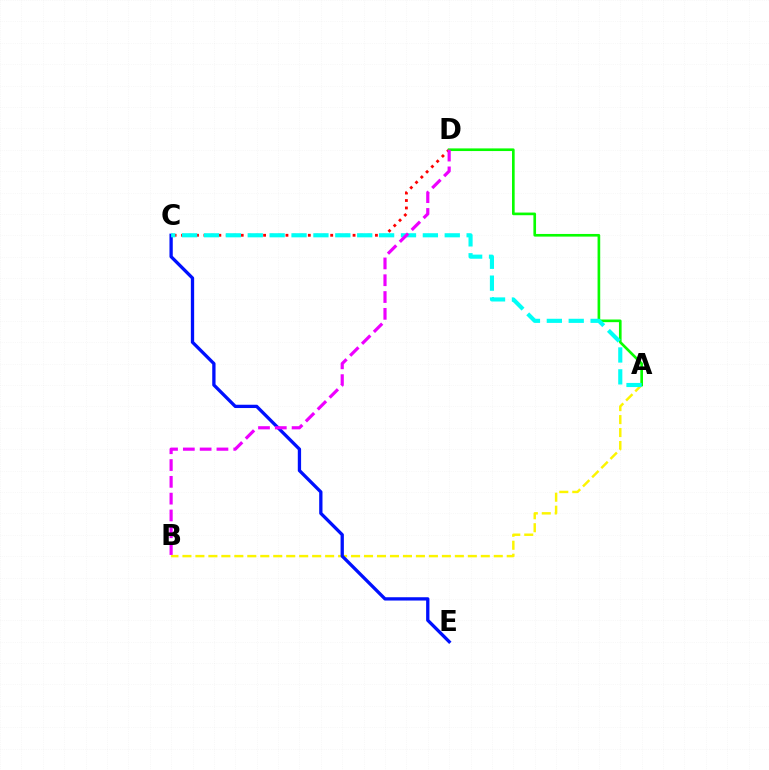{('A', 'B'): [{'color': '#fcf500', 'line_style': 'dashed', 'thickness': 1.76}], ('C', 'D'): [{'color': '#ff0000', 'line_style': 'dotted', 'thickness': 2.03}], ('A', 'D'): [{'color': '#08ff00', 'line_style': 'solid', 'thickness': 1.91}], ('C', 'E'): [{'color': '#0010ff', 'line_style': 'solid', 'thickness': 2.38}], ('A', 'C'): [{'color': '#00fff6', 'line_style': 'dashed', 'thickness': 2.97}], ('B', 'D'): [{'color': '#ee00ff', 'line_style': 'dashed', 'thickness': 2.28}]}